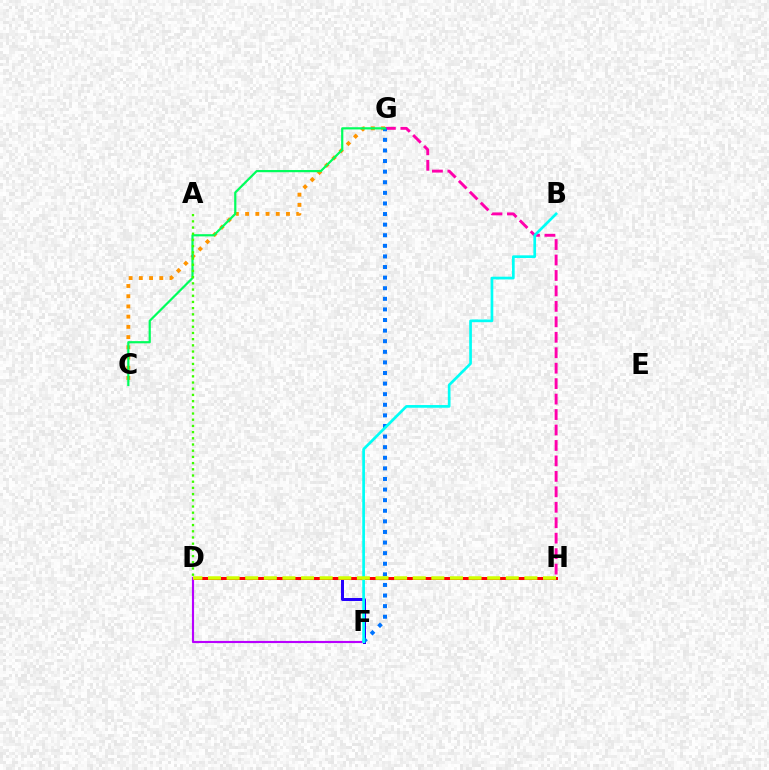{('C', 'G'): [{'color': '#ff9400', 'line_style': 'dotted', 'thickness': 2.78}, {'color': '#00ff5c', 'line_style': 'solid', 'thickness': 1.59}], ('D', 'F'): [{'color': '#2500ff', 'line_style': 'solid', 'thickness': 2.16}, {'color': '#b900ff', 'line_style': 'solid', 'thickness': 1.54}], ('D', 'H'): [{'color': '#ff0000', 'line_style': 'solid', 'thickness': 2.14}, {'color': '#d1ff00', 'line_style': 'dashed', 'thickness': 2.53}], ('G', 'H'): [{'color': '#ff00ac', 'line_style': 'dashed', 'thickness': 2.1}], ('F', 'G'): [{'color': '#0074ff', 'line_style': 'dotted', 'thickness': 2.88}], ('B', 'F'): [{'color': '#00fff6', 'line_style': 'solid', 'thickness': 1.94}], ('A', 'D'): [{'color': '#3dff00', 'line_style': 'dotted', 'thickness': 1.68}]}